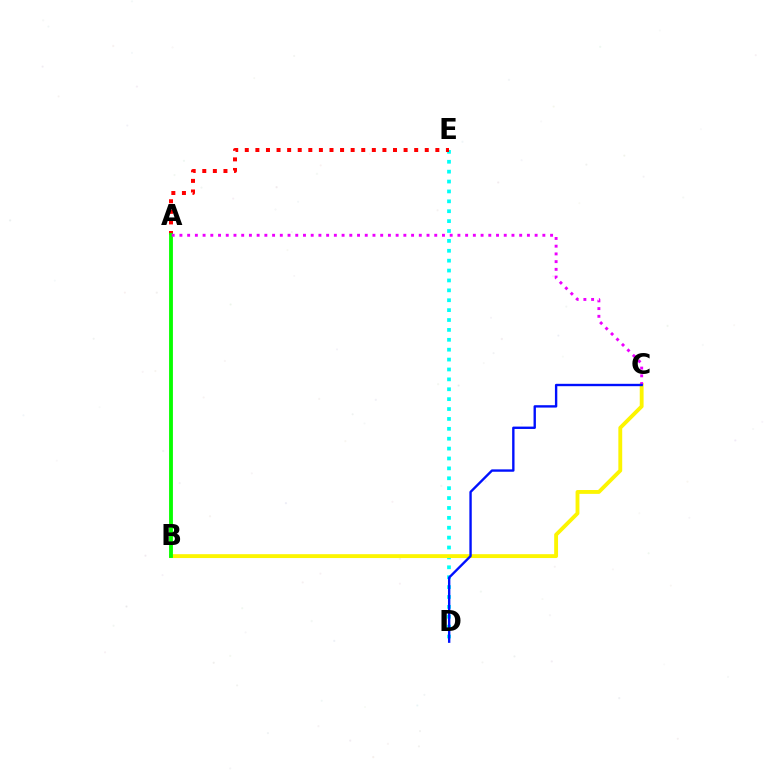{('D', 'E'): [{'color': '#00fff6', 'line_style': 'dotted', 'thickness': 2.69}], ('A', 'E'): [{'color': '#ff0000', 'line_style': 'dotted', 'thickness': 2.88}], ('B', 'C'): [{'color': '#fcf500', 'line_style': 'solid', 'thickness': 2.77}], ('A', 'B'): [{'color': '#08ff00', 'line_style': 'solid', 'thickness': 2.77}], ('A', 'C'): [{'color': '#ee00ff', 'line_style': 'dotted', 'thickness': 2.1}], ('C', 'D'): [{'color': '#0010ff', 'line_style': 'solid', 'thickness': 1.71}]}